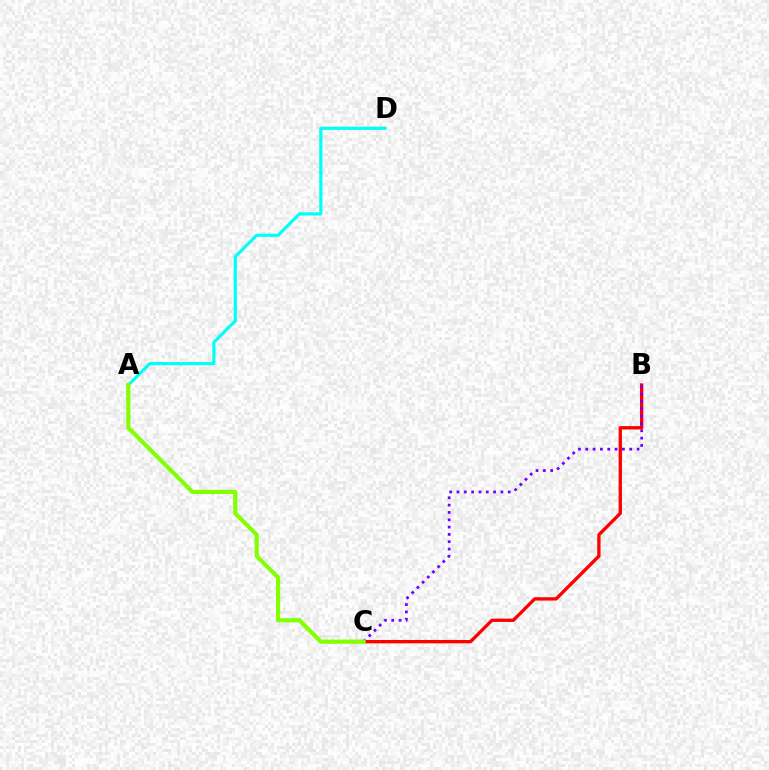{('B', 'C'): [{'color': '#ff0000', 'line_style': 'solid', 'thickness': 2.4}, {'color': '#7200ff', 'line_style': 'dotted', 'thickness': 1.99}], ('A', 'D'): [{'color': '#00fff6', 'line_style': 'solid', 'thickness': 2.29}], ('A', 'C'): [{'color': '#84ff00', 'line_style': 'solid', 'thickness': 2.99}]}